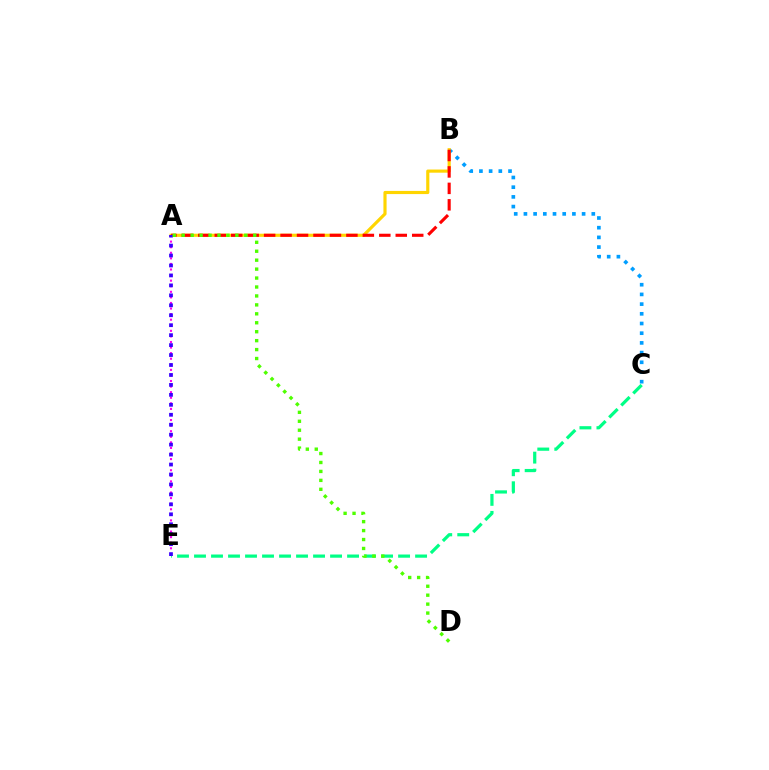{('A', 'E'): [{'color': '#ff00ed', 'line_style': 'dotted', 'thickness': 1.51}, {'color': '#3700ff', 'line_style': 'dotted', 'thickness': 2.7}], ('C', 'E'): [{'color': '#00ff86', 'line_style': 'dashed', 'thickness': 2.31}], ('B', 'C'): [{'color': '#009eff', 'line_style': 'dotted', 'thickness': 2.63}], ('A', 'B'): [{'color': '#ffd500', 'line_style': 'solid', 'thickness': 2.27}, {'color': '#ff0000', 'line_style': 'dashed', 'thickness': 2.24}], ('A', 'D'): [{'color': '#4fff00', 'line_style': 'dotted', 'thickness': 2.43}]}